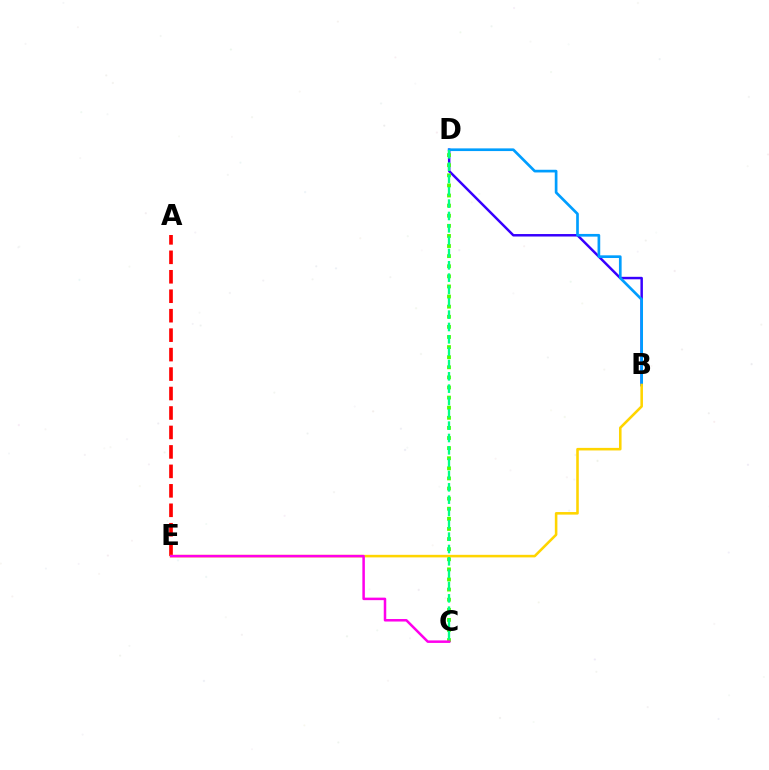{('B', 'D'): [{'color': '#3700ff', 'line_style': 'solid', 'thickness': 1.78}, {'color': '#009eff', 'line_style': 'solid', 'thickness': 1.93}], ('A', 'E'): [{'color': '#ff0000', 'line_style': 'dashed', 'thickness': 2.64}], ('C', 'D'): [{'color': '#4fff00', 'line_style': 'dotted', 'thickness': 2.75}, {'color': '#00ff86', 'line_style': 'dashed', 'thickness': 1.68}], ('B', 'E'): [{'color': '#ffd500', 'line_style': 'solid', 'thickness': 1.85}], ('C', 'E'): [{'color': '#ff00ed', 'line_style': 'solid', 'thickness': 1.81}]}